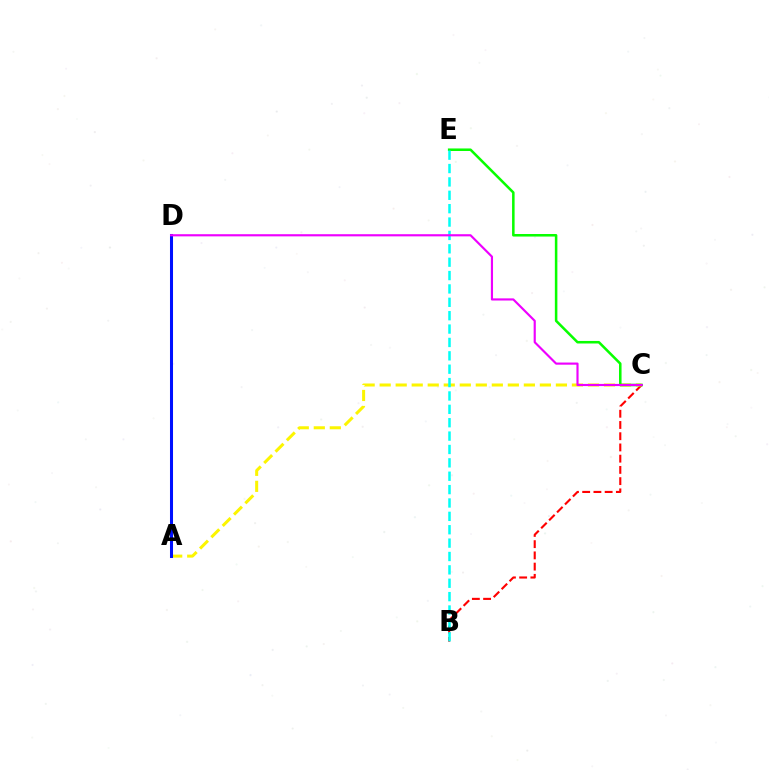{('B', 'C'): [{'color': '#ff0000', 'line_style': 'dashed', 'thickness': 1.53}], ('A', 'C'): [{'color': '#fcf500', 'line_style': 'dashed', 'thickness': 2.18}], ('C', 'E'): [{'color': '#08ff00', 'line_style': 'solid', 'thickness': 1.83}], ('B', 'E'): [{'color': '#00fff6', 'line_style': 'dashed', 'thickness': 1.82}], ('A', 'D'): [{'color': '#0010ff', 'line_style': 'solid', 'thickness': 2.19}], ('C', 'D'): [{'color': '#ee00ff', 'line_style': 'solid', 'thickness': 1.55}]}